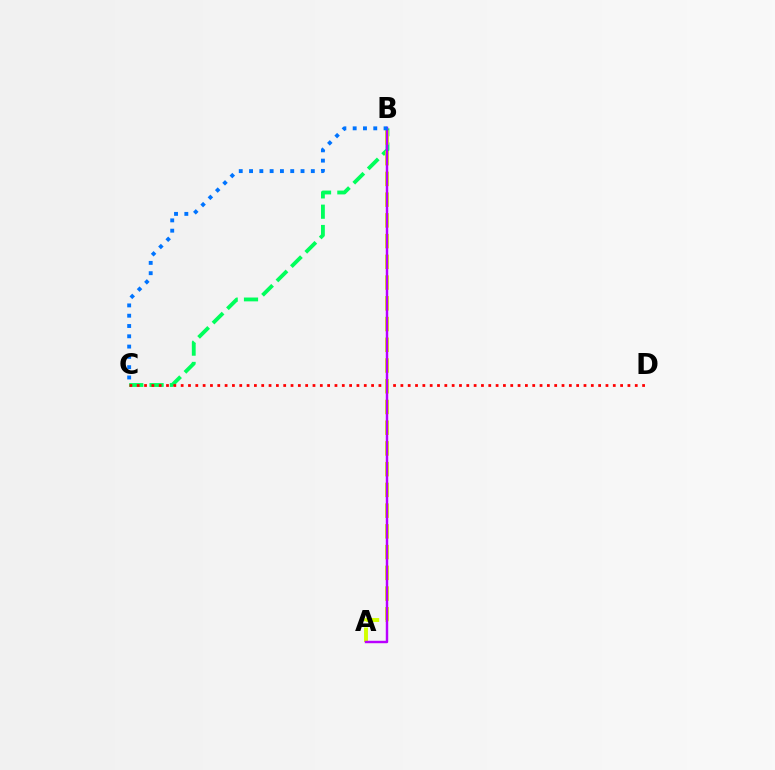{('B', 'C'): [{'color': '#00ff5c', 'line_style': 'dashed', 'thickness': 2.76}, {'color': '#0074ff', 'line_style': 'dotted', 'thickness': 2.8}], ('C', 'D'): [{'color': '#ff0000', 'line_style': 'dotted', 'thickness': 1.99}], ('A', 'B'): [{'color': '#d1ff00', 'line_style': 'dashed', 'thickness': 2.82}, {'color': '#b900ff', 'line_style': 'solid', 'thickness': 1.76}]}